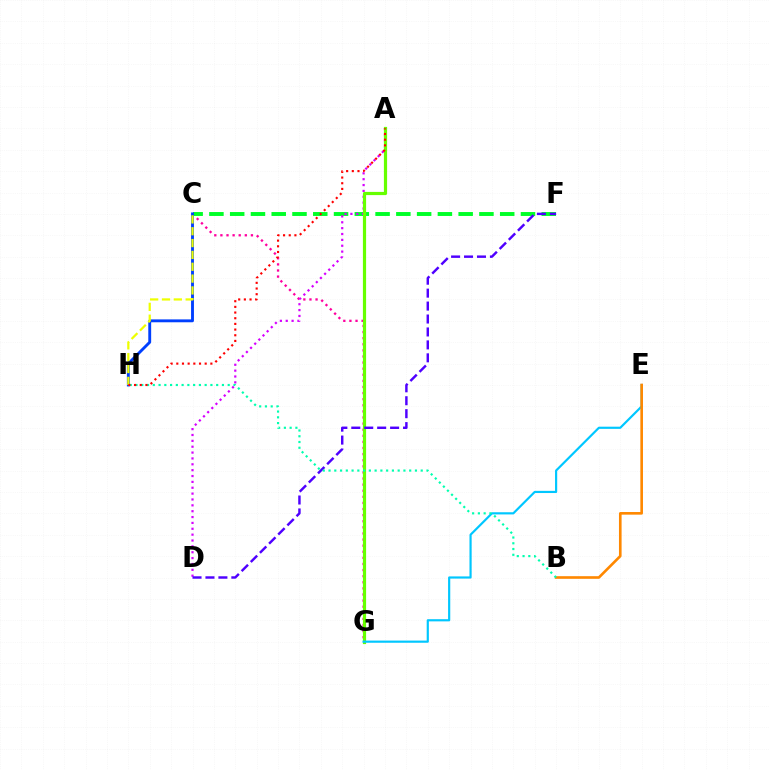{('C', 'G'): [{'color': '#ff00a0', 'line_style': 'dotted', 'thickness': 1.66}], ('C', 'F'): [{'color': '#00ff27', 'line_style': 'dashed', 'thickness': 2.82}], ('A', 'D'): [{'color': '#d600ff', 'line_style': 'dotted', 'thickness': 1.59}], ('A', 'G'): [{'color': '#66ff00', 'line_style': 'solid', 'thickness': 2.3}], ('D', 'F'): [{'color': '#4f00ff', 'line_style': 'dashed', 'thickness': 1.76}], ('E', 'G'): [{'color': '#00c7ff', 'line_style': 'solid', 'thickness': 1.57}], ('B', 'E'): [{'color': '#ff8800', 'line_style': 'solid', 'thickness': 1.89}], ('C', 'H'): [{'color': '#003fff', 'line_style': 'solid', 'thickness': 2.07}, {'color': '#eeff00', 'line_style': 'dashed', 'thickness': 1.61}], ('B', 'H'): [{'color': '#00ffaf', 'line_style': 'dotted', 'thickness': 1.57}], ('A', 'H'): [{'color': '#ff0000', 'line_style': 'dotted', 'thickness': 1.54}]}